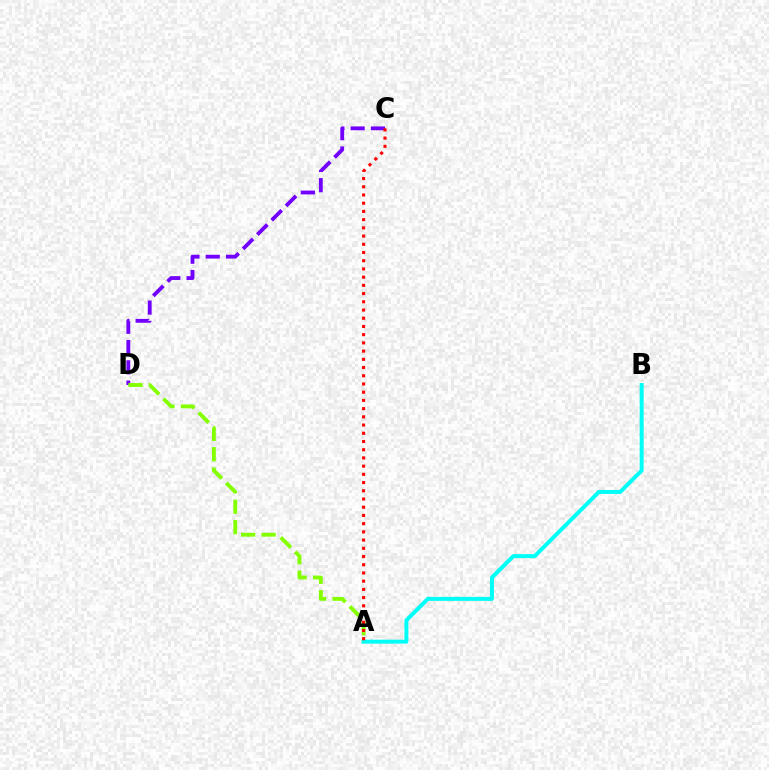{('C', 'D'): [{'color': '#7200ff', 'line_style': 'dashed', 'thickness': 2.76}], ('A', 'B'): [{'color': '#00fff6', 'line_style': 'solid', 'thickness': 2.86}], ('A', 'D'): [{'color': '#84ff00', 'line_style': 'dashed', 'thickness': 2.78}], ('A', 'C'): [{'color': '#ff0000', 'line_style': 'dotted', 'thickness': 2.23}]}